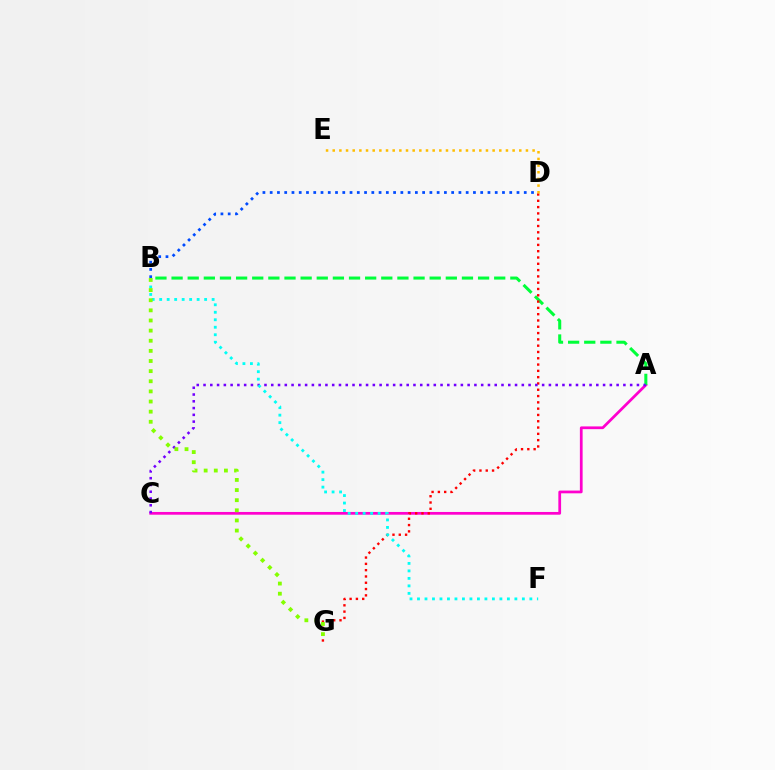{('A', 'C'): [{'color': '#ff00cf', 'line_style': 'solid', 'thickness': 1.97}, {'color': '#7200ff', 'line_style': 'dotted', 'thickness': 1.84}], ('B', 'D'): [{'color': '#004bff', 'line_style': 'dotted', 'thickness': 1.97}], ('A', 'B'): [{'color': '#00ff39', 'line_style': 'dashed', 'thickness': 2.19}], ('D', 'G'): [{'color': '#ff0000', 'line_style': 'dotted', 'thickness': 1.71}], ('B', 'F'): [{'color': '#00fff6', 'line_style': 'dotted', 'thickness': 2.04}], ('B', 'G'): [{'color': '#84ff00', 'line_style': 'dotted', 'thickness': 2.75}], ('D', 'E'): [{'color': '#ffbd00', 'line_style': 'dotted', 'thickness': 1.81}]}